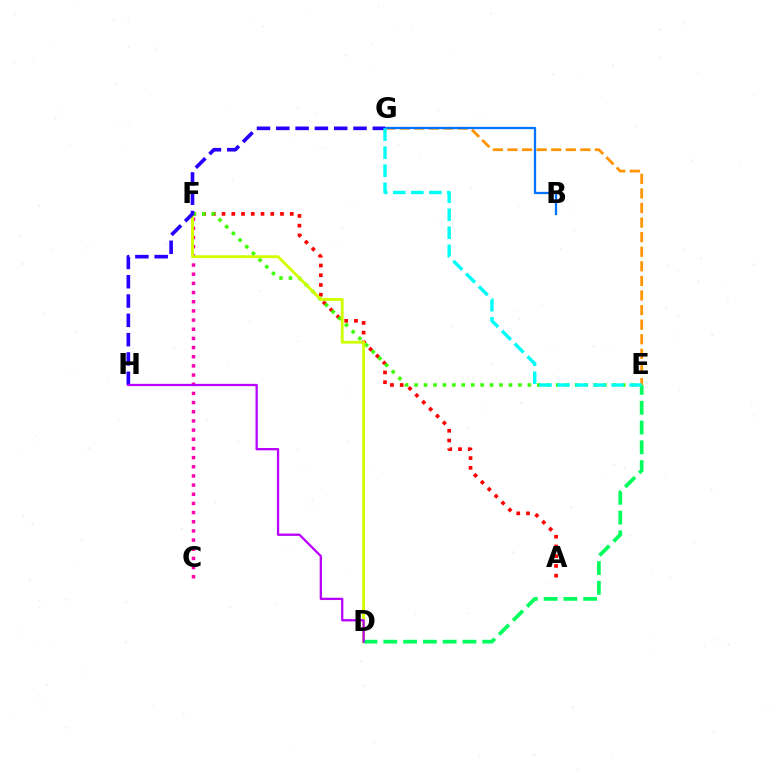{('E', 'G'): [{'color': '#ff9400', 'line_style': 'dashed', 'thickness': 1.98}, {'color': '#00fff6', 'line_style': 'dashed', 'thickness': 2.45}], ('A', 'F'): [{'color': '#ff0000', 'line_style': 'dotted', 'thickness': 2.65}], ('C', 'F'): [{'color': '#ff00ac', 'line_style': 'dotted', 'thickness': 2.49}], ('E', 'F'): [{'color': '#3dff00', 'line_style': 'dotted', 'thickness': 2.57}], ('B', 'G'): [{'color': '#0074ff', 'line_style': 'solid', 'thickness': 1.64}], ('D', 'F'): [{'color': '#d1ff00', 'line_style': 'solid', 'thickness': 2.06}], ('D', 'E'): [{'color': '#00ff5c', 'line_style': 'dashed', 'thickness': 2.69}], ('G', 'H'): [{'color': '#2500ff', 'line_style': 'dashed', 'thickness': 2.62}], ('D', 'H'): [{'color': '#b900ff', 'line_style': 'solid', 'thickness': 1.65}]}